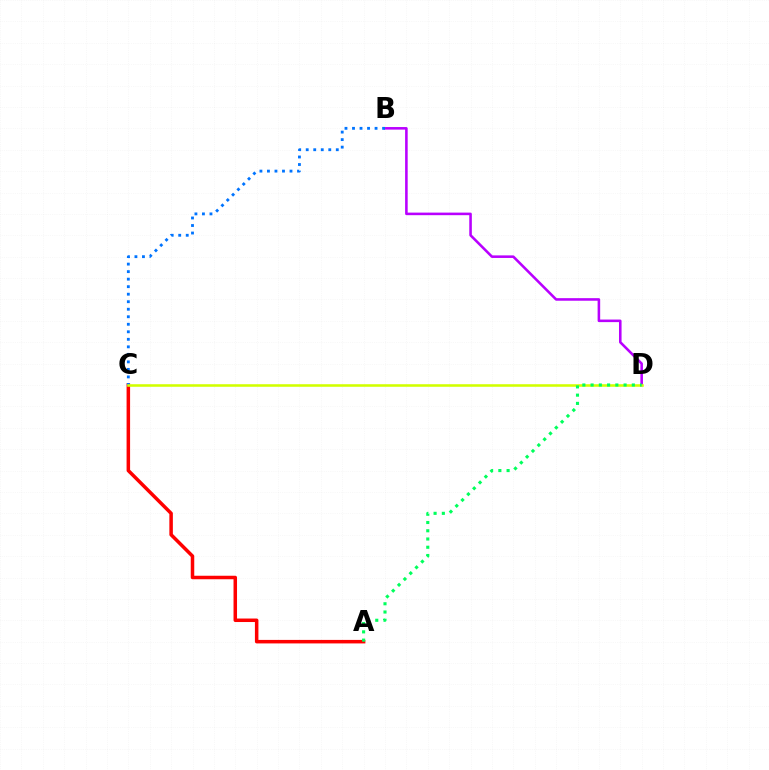{('B', 'D'): [{'color': '#b900ff', 'line_style': 'solid', 'thickness': 1.85}], ('A', 'C'): [{'color': '#ff0000', 'line_style': 'solid', 'thickness': 2.53}], ('B', 'C'): [{'color': '#0074ff', 'line_style': 'dotted', 'thickness': 2.04}], ('C', 'D'): [{'color': '#d1ff00', 'line_style': 'solid', 'thickness': 1.84}], ('A', 'D'): [{'color': '#00ff5c', 'line_style': 'dotted', 'thickness': 2.24}]}